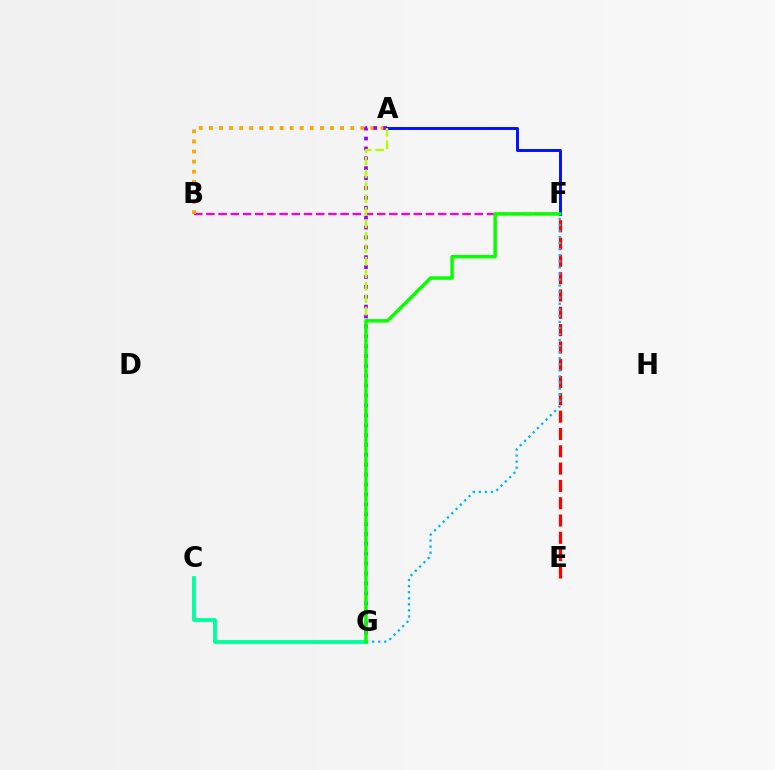{('B', 'F'): [{'color': '#ff00bd', 'line_style': 'dashed', 'thickness': 1.66}], ('C', 'G'): [{'color': '#00ff9d', 'line_style': 'solid', 'thickness': 2.78}], ('E', 'F'): [{'color': '#ff0000', 'line_style': 'dashed', 'thickness': 2.35}], ('A', 'B'): [{'color': '#ffa500', 'line_style': 'dotted', 'thickness': 2.74}], ('A', 'G'): [{'color': '#9b00ff', 'line_style': 'dotted', 'thickness': 2.69}, {'color': '#b3ff00', 'line_style': 'dashed', 'thickness': 1.7}], ('A', 'F'): [{'color': '#0010ff', 'line_style': 'solid', 'thickness': 2.12}], ('F', 'G'): [{'color': '#00b5ff', 'line_style': 'dotted', 'thickness': 1.65}, {'color': '#08ff00', 'line_style': 'solid', 'thickness': 2.5}]}